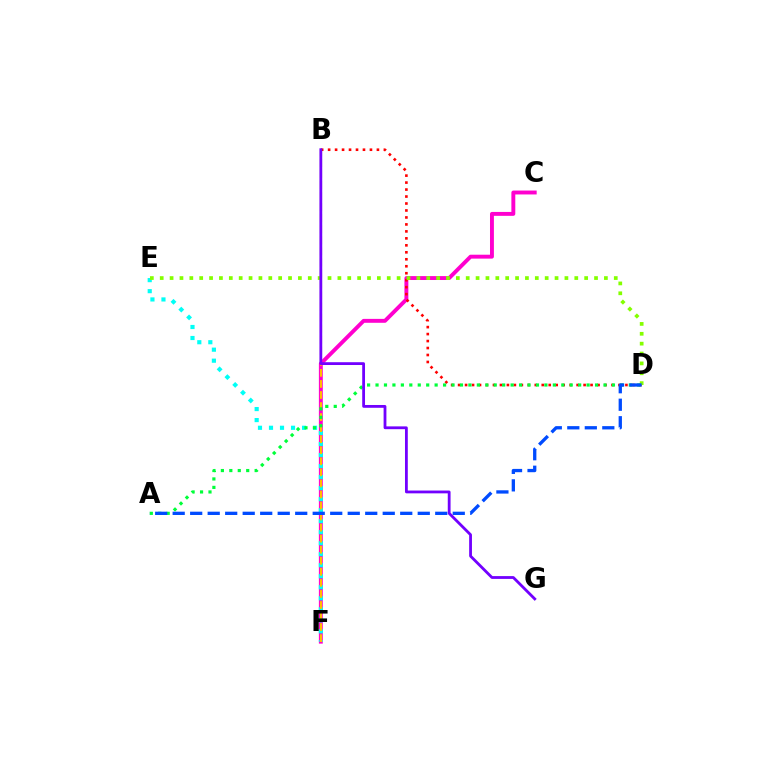{('C', 'F'): [{'color': '#ff00cf', 'line_style': 'solid', 'thickness': 2.81}], ('B', 'D'): [{'color': '#ff0000', 'line_style': 'dotted', 'thickness': 1.89}], ('E', 'F'): [{'color': '#00fff6', 'line_style': 'dotted', 'thickness': 2.99}], ('B', 'F'): [{'color': '#ffbd00', 'line_style': 'dashed', 'thickness': 1.5}], ('A', 'D'): [{'color': '#00ff39', 'line_style': 'dotted', 'thickness': 2.29}, {'color': '#004bff', 'line_style': 'dashed', 'thickness': 2.38}], ('D', 'E'): [{'color': '#84ff00', 'line_style': 'dotted', 'thickness': 2.68}], ('B', 'G'): [{'color': '#7200ff', 'line_style': 'solid', 'thickness': 2.02}]}